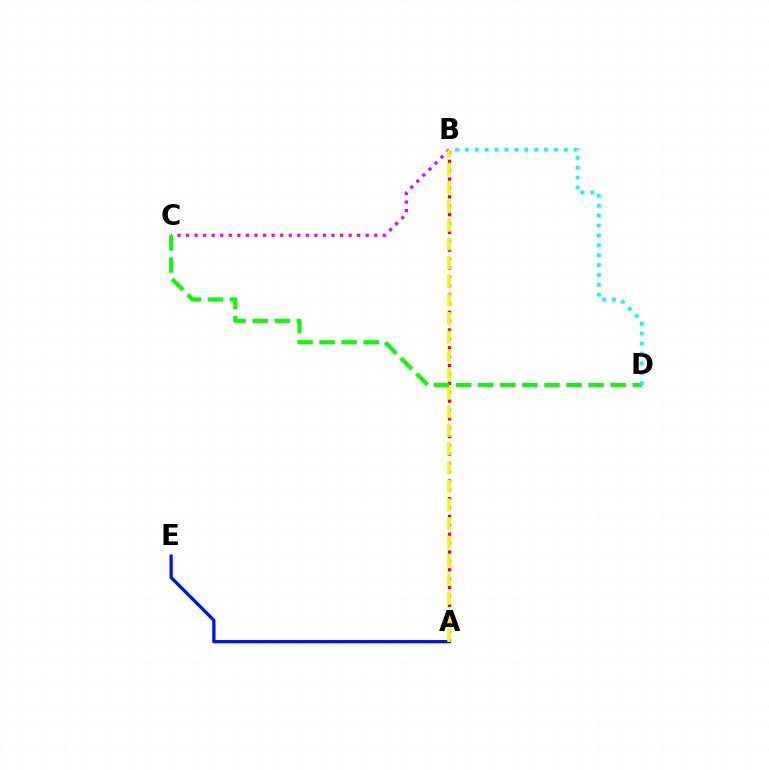{('A', 'B'): [{'color': '#ff0000', 'line_style': 'dotted', 'thickness': 2.41}, {'color': '#fcf500', 'line_style': 'dashed', 'thickness': 2.53}], ('B', 'C'): [{'color': '#ee00ff', 'line_style': 'dotted', 'thickness': 2.32}], ('A', 'E'): [{'color': '#0010ff', 'line_style': 'solid', 'thickness': 2.35}], ('C', 'D'): [{'color': '#08ff00', 'line_style': 'dashed', 'thickness': 3.0}], ('B', 'D'): [{'color': '#00fff6', 'line_style': 'dotted', 'thickness': 2.69}]}